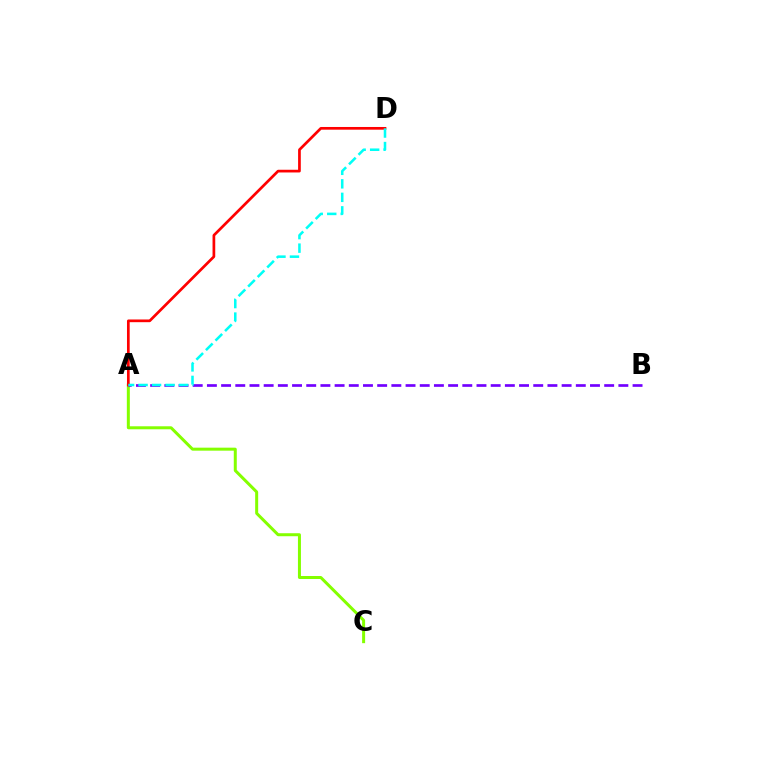{('A', 'C'): [{'color': '#84ff00', 'line_style': 'solid', 'thickness': 2.16}], ('A', 'D'): [{'color': '#ff0000', 'line_style': 'solid', 'thickness': 1.95}, {'color': '#00fff6', 'line_style': 'dashed', 'thickness': 1.83}], ('A', 'B'): [{'color': '#7200ff', 'line_style': 'dashed', 'thickness': 1.93}]}